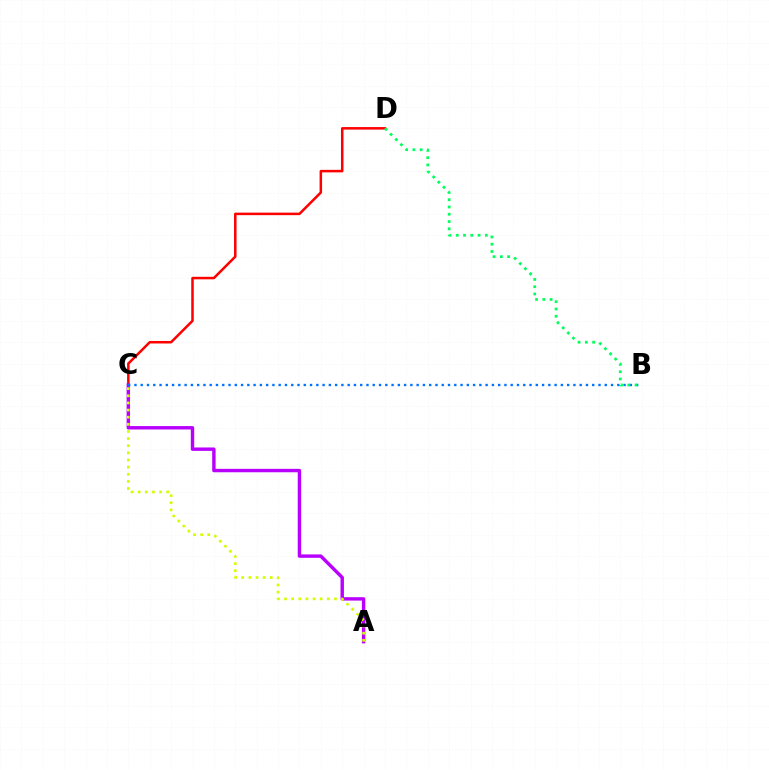{('C', 'D'): [{'color': '#ff0000', 'line_style': 'solid', 'thickness': 1.81}], ('A', 'C'): [{'color': '#b900ff', 'line_style': 'solid', 'thickness': 2.46}, {'color': '#d1ff00', 'line_style': 'dotted', 'thickness': 1.94}], ('B', 'C'): [{'color': '#0074ff', 'line_style': 'dotted', 'thickness': 1.7}], ('B', 'D'): [{'color': '#00ff5c', 'line_style': 'dotted', 'thickness': 1.98}]}